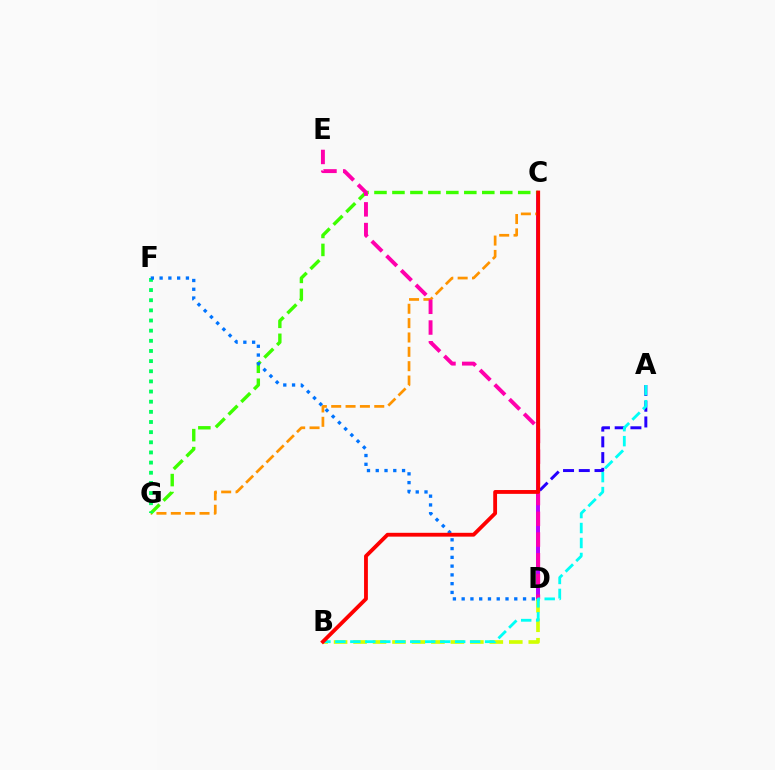{('A', 'D'): [{'color': '#2500ff', 'line_style': 'dashed', 'thickness': 2.14}], ('C', 'D'): [{'color': '#b900ff', 'line_style': 'solid', 'thickness': 2.83}], ('C', 'G'): [{'color': '#ff9400', 'line_style': 'dashed', 'thickness': 1.95}, {'color': '#3dff00', 'line_style': 'dashed', 'thickness': 2.44}], ('B', 'D'): [{'color': '#d1ff00', 'line_style': 'dashed', 'thickness': 2.64}], ('F', 'G'): [{'color': '#00ff5c', 'line_style': 'dotted', 'thickness': 2.76}], ('D', 'E'): [{'color': '#ff00ac', 'line_style': 'dashed', 'thickness': 2.81}], ('A', 'B'): [{'color': '#00fff6', 'line_style': 'dashed', 'thickness': 2.03}], ('D', 'F'): [{'color': '#0074ff', 'line_style': 'dotted', 'thickness': 2.38}], ('B', 'C'): [{'color': '#ff0000', 'line_style': 'solid', 'thickness': 2.75}]}